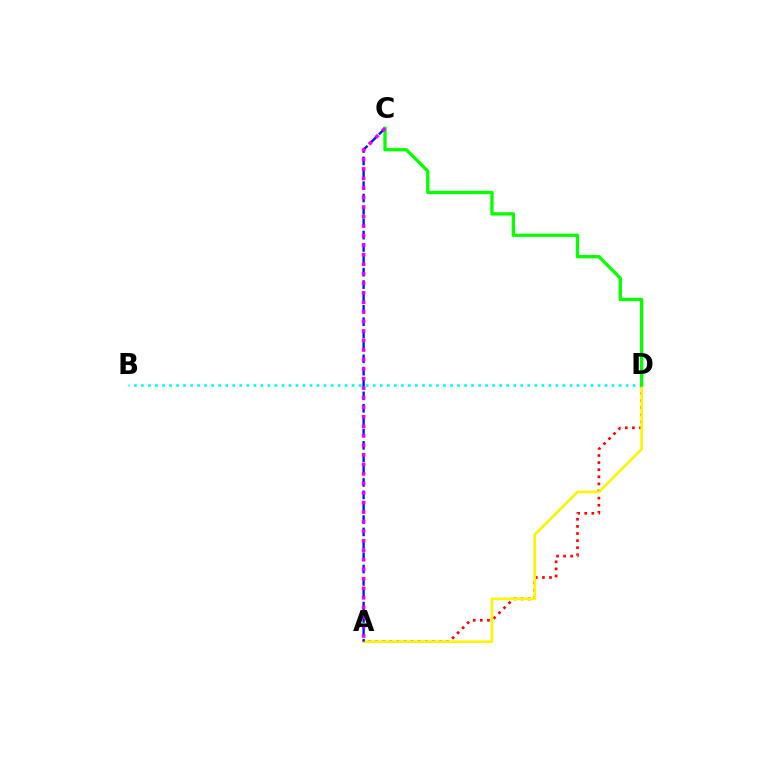{('B', 'D'): [{'color': '#00fff6', 'line_style': 'dotted', 'thickness': 1.91}], ('A', 'D'): [{'color': '#ff0000', 'line_style': 'dotted', 'thickness': 1.93}, {'color': '#fcf500', 'line_style': 'solid', 'thickness': 1.88}], ('C', 'D'): [{'color': '#08ff00', 'line_style': 'solid', 'thickness': 2.38}], ('A', 'C'): [{'color': '#0010ff', 'line_style': 'dashed', 'thickness': 1.68}, {'color': '#ee00ff', 'line_style': 'dotted', 'thickness': 2.59}]}